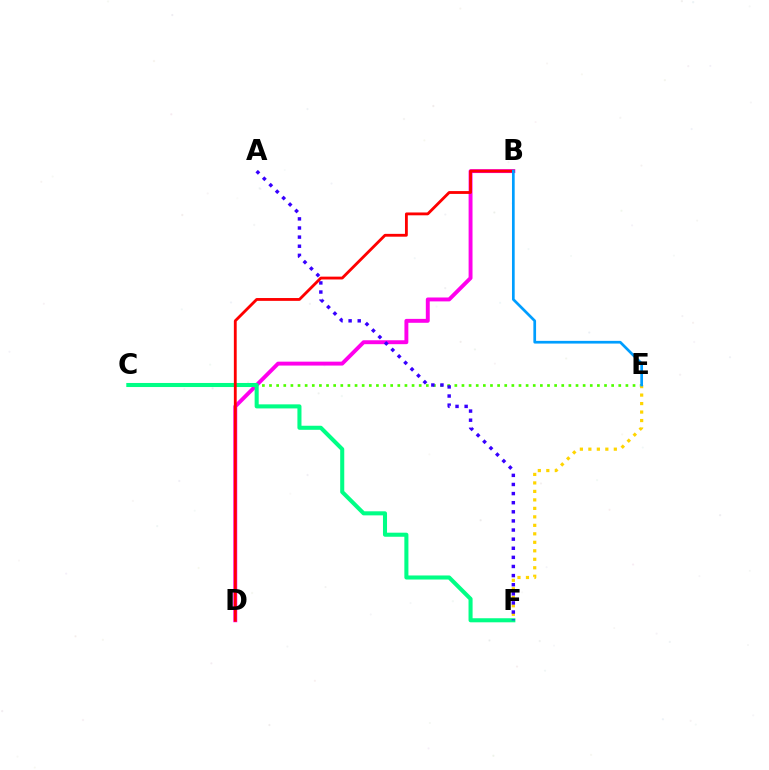{('C', 'E'): [{'color': '#4fff00', 'line_style': 'dotted', 'thickness': 1.94}], ('E', 'F'): [{'color': '#ffd500', 'line_style': 'dotted', 'thickness': 2.31}], ('B', 'D'): [{'color': '#ff00ed', 'line_style': 'solid', 'thickness': 2.82}, {'color': '#ff0000', 'line_style': 'solid', 'thickness': 2.04}], ('C', 'F'): [{'color': '#00ff86', 'line_style': 'solid', 'thickness': 2.92}], ('A', 'F'): [{'color': '#3700ff', 'line_style': 'dotted', 'thickness': 2.48}], ('B', 'E'): [{'color': '#009eff', 'line_style': 'solid', 'thickness': 1.95}]}